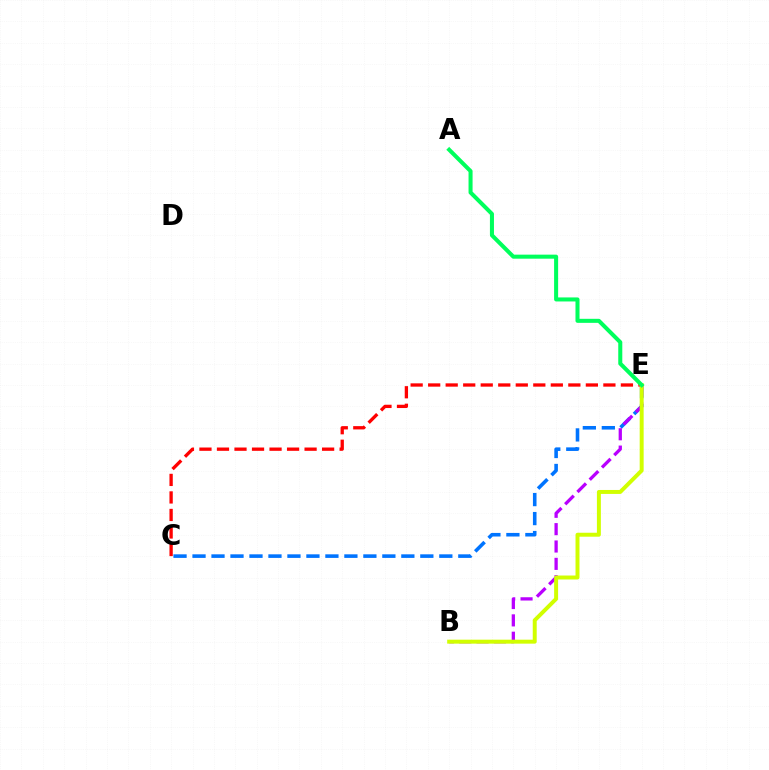{('C', 'E'): [{'color': '#0074ff', 'line_style': 'dashed', 'thickness': 2.58}, {'color': '#ff0000', 'line_style': 'dashed', 'thickness': 2.38}], ('B', 'E'): [{'color': '#b900ff', 'line_style': 'dashed', 'thickness': 2.36}, {'color': '#d1ff00', 'line_style': 'solid', 'thickness': 2.85}], ('A', 'E'): [{'color': '#00ff5c', 'line_style': 'solid', 'thickness': 2.91}]}